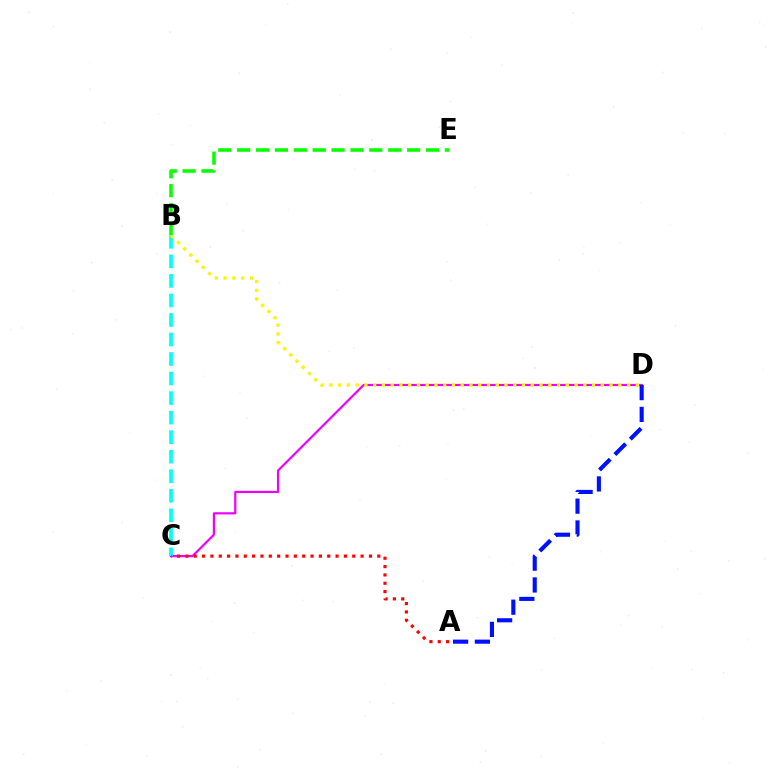{('C', 'D'): [{'color': '#ee00ff', 'line_style': 'solid', 'thickness': 1.58}], ('B', 'C'): [{'color': '#00fff6', 'line_style': 'dashed', 'thickness': 2.65}], ('A', 'C'): [{'color': '#ff0000', 'line_style': 'dotted', 'thickness': 2.27}], ('B', 'D'): [{'color': '#fcf500', 'line_style': 'dotted', 'thickness': 2.38}], ('B', 'E'): [{'color': '#08ff00', 'line_style': 'dashed', 'thickness': 2.57}], ('A', 'D'): [{'color': '#0010ff', 'line_style': 'dashed', 'thickness': 2.96}]}